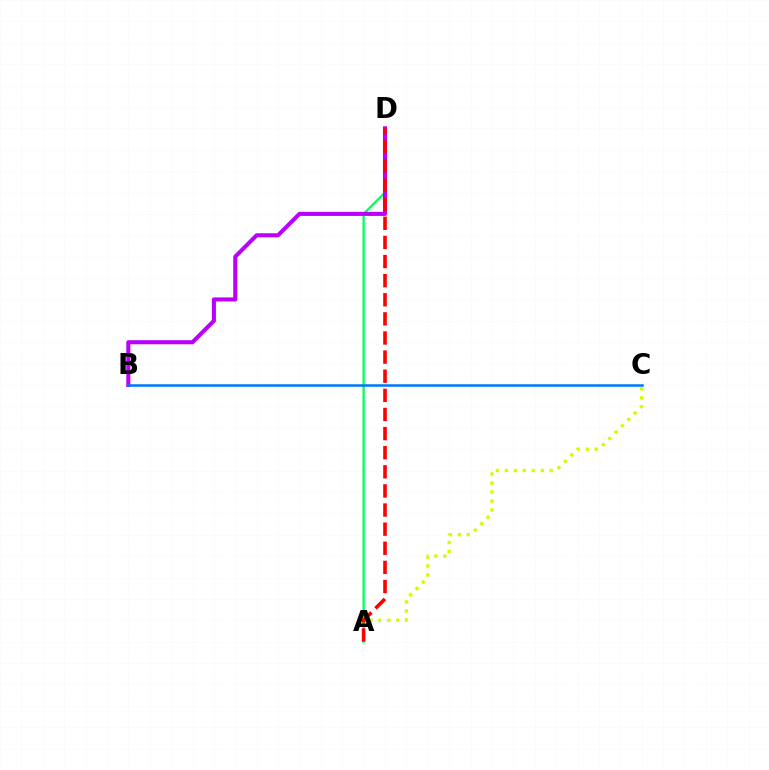{('A', 'C'): [{'color': '#d1ff00', 'line_style': 'dotted', 'thickness': 2.44}], ('A', 'D'): [{'color': '#00ff5c', 'line_style': 'solid', 'thickness': 1.63}, {'color': '#ff0000', 'line_style': 'dashed', 'thickness': 2.6}], ('B', 'D'): [{'color': '#b900ff', 'line_style': 'solid', 'thickness': 2.94}], ('B', 'C'): [{'color': '#0074ff', 'line_style': 'solid', 'thickness': 1.81}]}